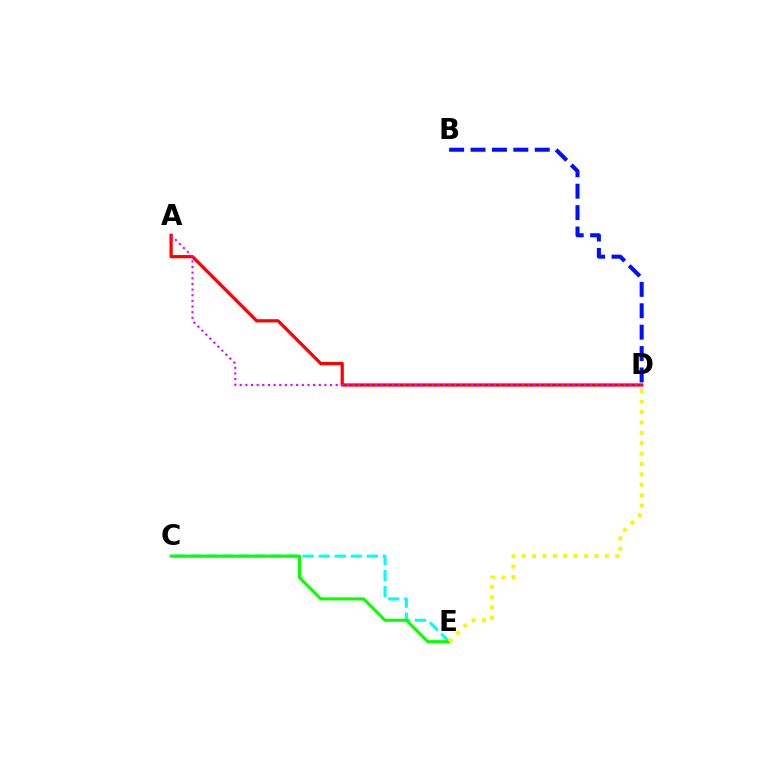{('C', 'E'): [{'color': '#00fff6', 'line_style': 'dashed', 'thickness': 2.18}, {'color': '#08ff00', 'line_style': 'solid', 'thickness': 2.19}], ('A', 'D'): [{'color': '#ff0000', 'line_style': 'solid', 'thickness': 2.33}, {'color': '#ee00ff', 'line_style': 'dotted', 'thickness': 1.53}], ('B', 'D'): [{'color': '#0010ff', 'line_style': 'dashed', 'thickness': 2.91}], ('D', 'E'): [{'color': '#fcf500', 'line_style': 'dotted', 'thickness': 2.82}]}